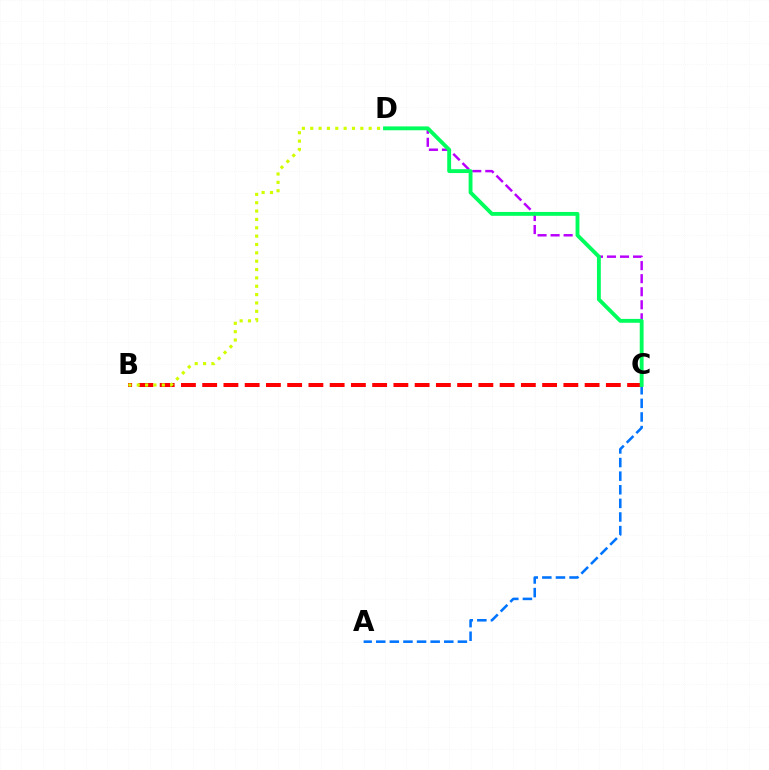{('C', 'D'): [{'color': '#b900ff', 'line_style': 'dashed', 'thickness': 1.77}, {'color': '#00ff5c', 'line_style': 'solid', 'thickness': 2.78}], ('A', 'C'): [{'color': '#0074ff', 'line_style': 'dashed', 'thickness': 1.85}], ('B', 'C'): [{'color': '#ff0000', 'line_style': 'dashed', 'thickness': 2.89}], ('B', 'D'): [{'color': '#d1ff00', 'line_style': 'dotted', 'thickness': 2.27}]}